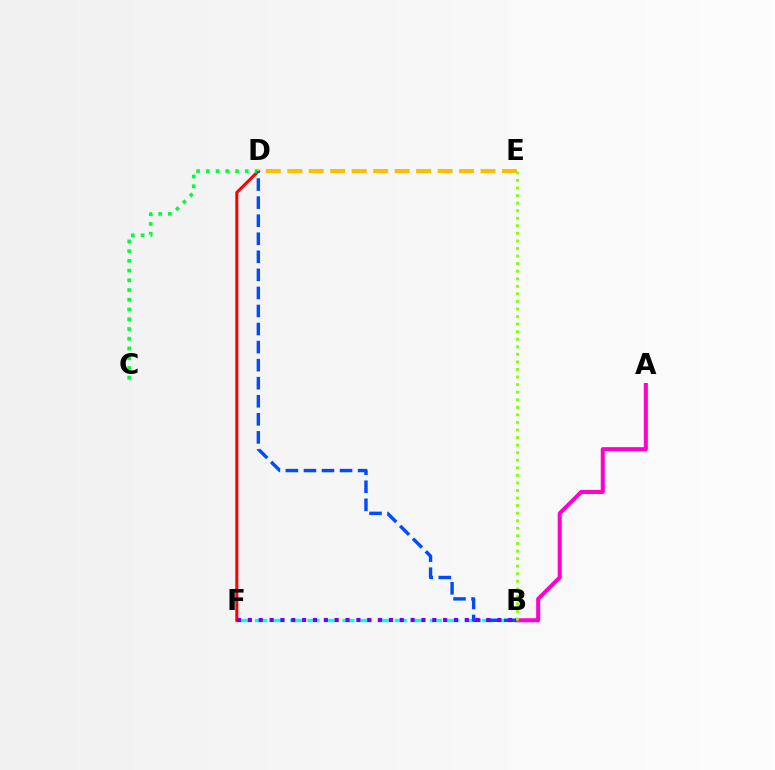{('D', 'F'): [{'color': '#ff0000', 'line_style': 'solid', 'thickness': 2.19}], ('C', 'D'): [{'color': '#00ff39', 'line_style': 'dotted', 'thickness': 2.65}], ('D', 'E'): [{'color': '#ffbd00', 'line_style': 'dashed', 'thickness': 2.92}], ('A', 'B'): [{'color': '#ff00cf', 'line_style': 'solid', 'thickness': 2.91}], ('B', 'F'): [{'color': '#00fff6', 'line_style': 'dashed', 'thickness': 2.37}, {'color': '#7200ff', 'line_style': 'dotted', 'thickness': 2.95}], ('B', 'D'): [{'color': '#004bff', 'line_style': 'dashed', 'thickness': 2.45}], ('B', 'E'): [{'color': '#84ff00', 'line_style': 'dotted', 'thickness': 2.05}]}